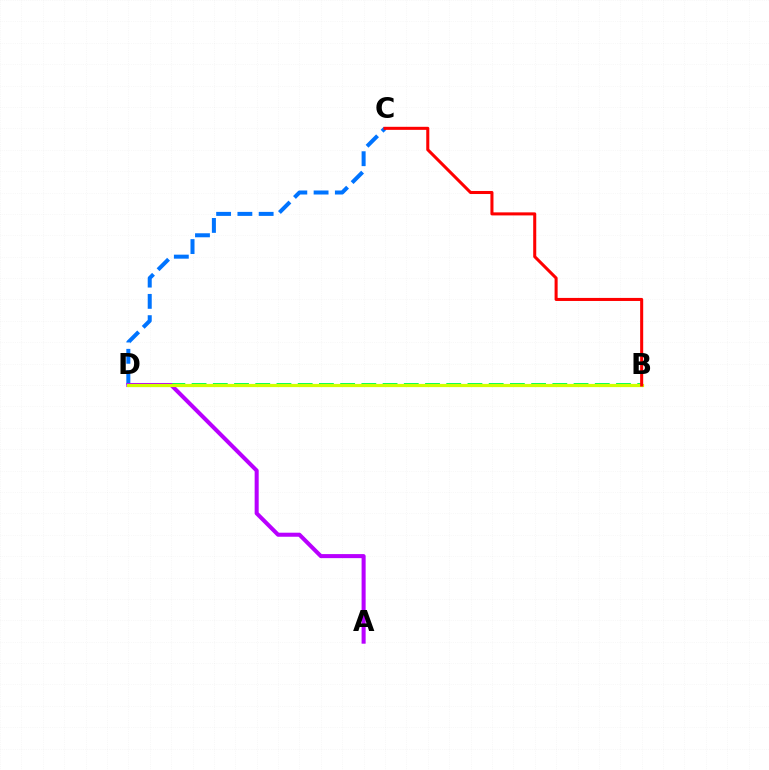{('B', 'D'): [{'color': '#00ff5c', 'line_style': 'dashed', 'thickness': 2.88}, {'color': '#d1ff00', 'line_style': 'solid', 'thickness': 2.3}], ('C', 'D'): [{'color': '#0074ff', 'line_style': 'dashed', 'thickness': 2.89}], ('A', 'D'): [{'color': '#b900ff', 'line_style': 'solid', 'thickness': 2.91}], ('B', 'C'): [{'color': '#ff0000', 'line_style': 'solid', 'thickness': 2.19}]}